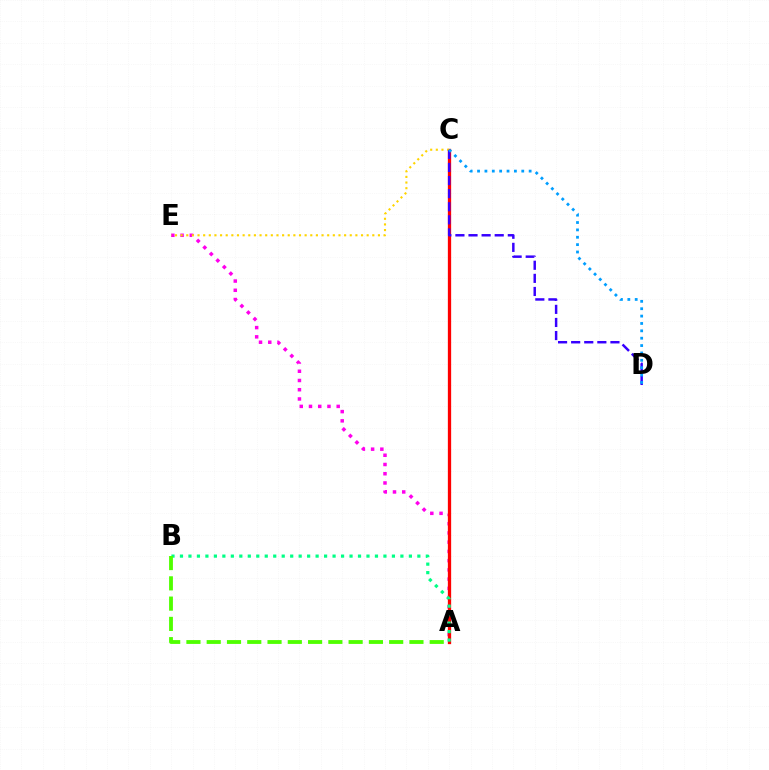{('A', 'E'): [{'color': '#ff00ed', 'line_style': 'dotted', 'thickness': 2.51}], ('A', 'C'): [{'color': '#ff0000', 'line_style': 'solid', 'thickness': 2.37}], ('C', 'E'): [{'color': '#ffd500', 'line_style': 'dotted', 'thickness': 1.53}], ('C', 'D'): [{'color': '#3700ff', 'line_style': 'dashed', 'thickness': 1.78}, {'color': '#009eff', 'line_style': 'dotted', 'thickness': 2.0}], ('A', 'B'): [{'color': '#00ff86', 'line_style': 'dotted', 'thickness': 2.3}, {'color': '#4fff00', 'line_style': 'dashed', 'thickness': 2.75}]}